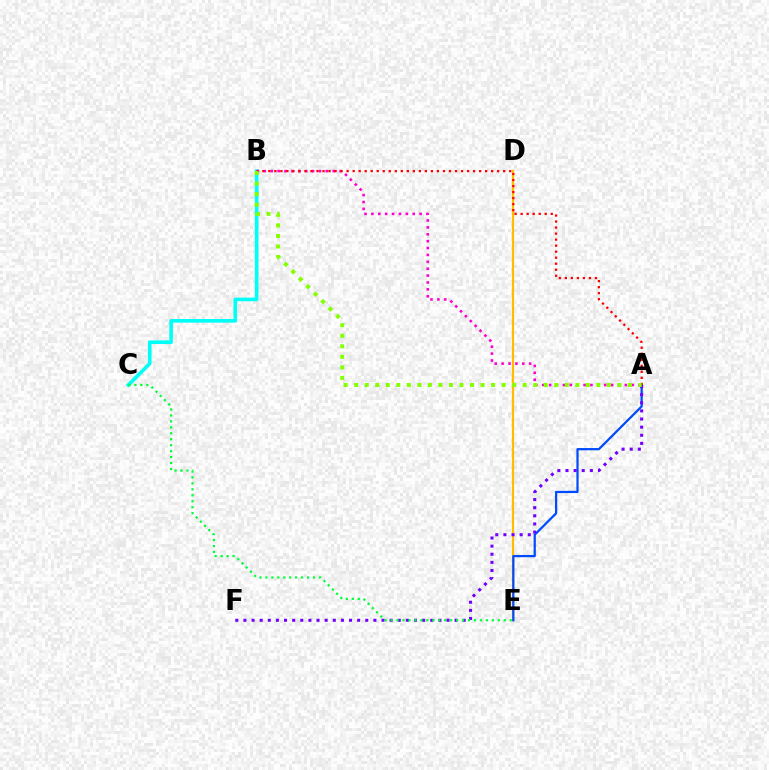{('D', 'E'): [{'color': '#ffbd00', 'line_style': 'solid', 'thickness': 1.58}], ('A', 'E'): [{'color': '#004bff', 'line_style': 'solid', 'thickness': 1.61}], ('B', 'C'): [{'color': '#00fff6', 'line_style': 'solid', 'thickness': 2.61}], ('A', 'F'): [{'color': '#7200ff', 'line_style': 'dotted', 'thickness': 2.21}], ('C', 'E'): [{'color': '#00ff39', 'line_style': 'dotted', 'thickness': 1.62}], ('A', 'B'): [{'color': '#ff00cf', 'line_style': 'dotted', 'thickness': 1.87}, {'color': '#ff0000', 'line_style': 'dotted', 'thickness': 1.64}, {'color': '#84ff00', 'line_style': 'dotted', 'thickness': 2.86}]}